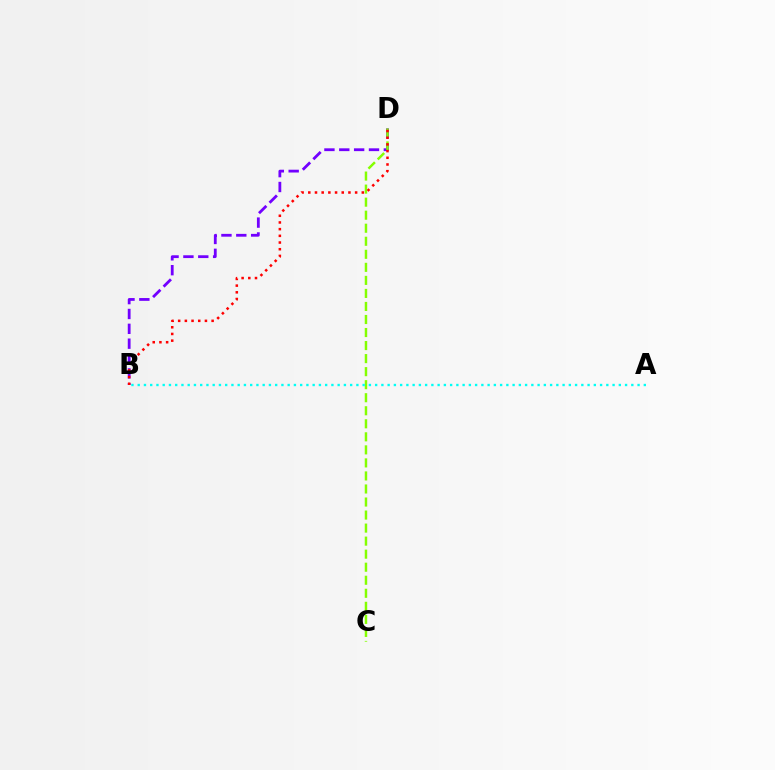{('B', 'D'): [{'color': '#7200ff', 'line_style': 'dashed', 'thickness': 2.02}, {'color': '#ff0000', 'line_style': 'dotted', 'thickness': 1.82}], ('C', 'D'): [{'color': '#84ff00', 'line_style': 'dashed', 'thickness': 1.77}], ('A', 'B'): [{'color': '#00fff6', 'line_style': 'dotted', 'thickness': 1.7}]}